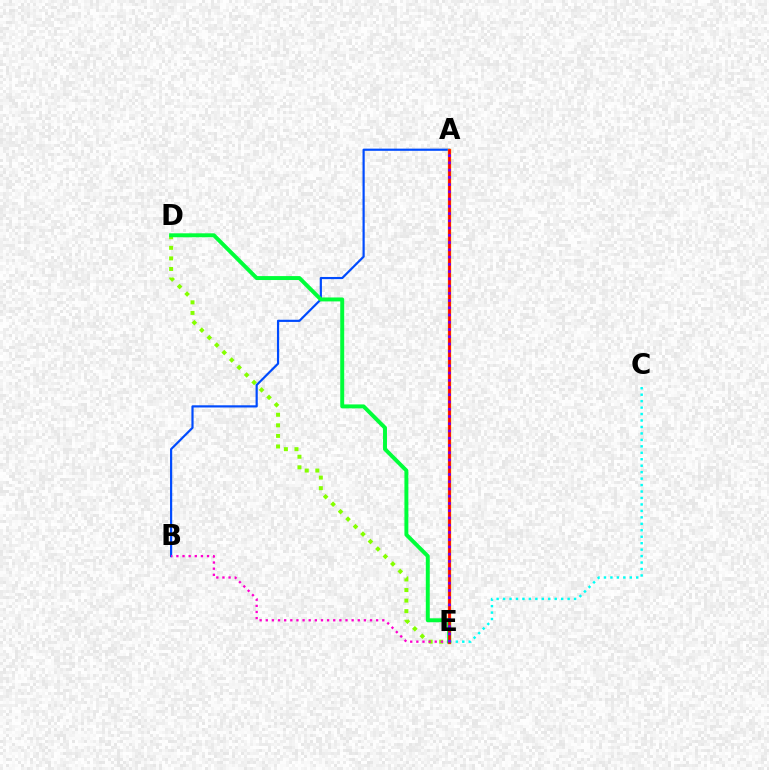{('C', 'E'): [{'color': '#00fff6', 'line_style': 'dotted', 'thickness': 1.75}], ('D', 'E'): [{'color': '#84ff00', 'line_style': 'dotted', 'thickness': 2.87}, {'color': '#00ff39', 'line_style': 'solid', 'thickness': 2.84}], ('A', 'B'): [{'color': '#004bff', 'line_style': 'solid', 'thickness': 1.58}], ('A', 'E'): [{'color': '#ffbd00', 'line_style': 'solid', 'thickness': 2.5}, {'color': '#ff0000', 'line_style': 'solid', 'thickness': 1.92}, {'color': '#7200ff', 'line_style': 'dotted', 'thickness': 1.97}], ('B', 'E'): [{'color': '#ff00cf', 'line_style': 'dotted', 'thickness': 1.67}]}